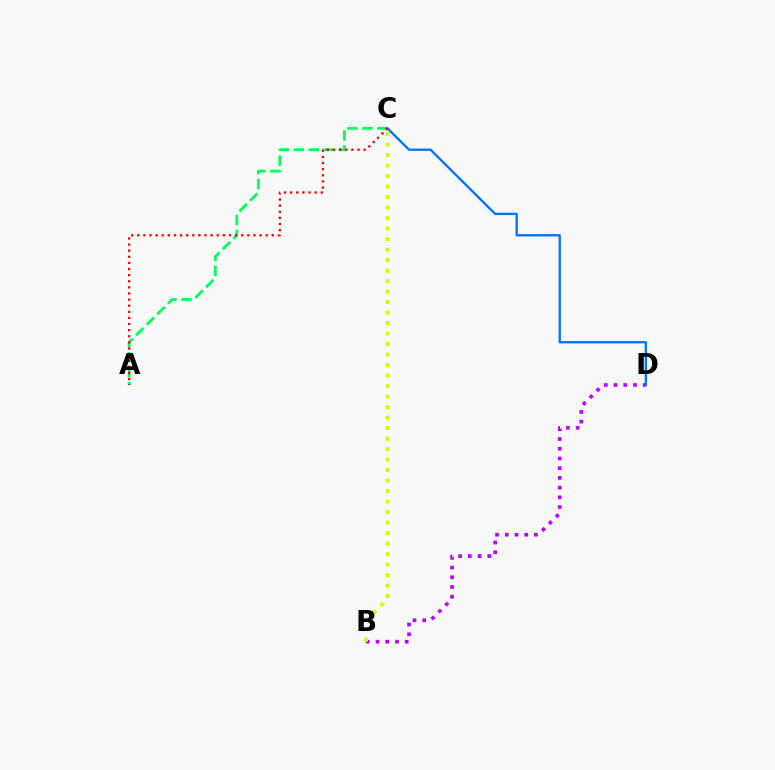{('A', 'C'): [{'color': '#00ff5c', 'line_style': 'dashed', 'thickness': 2.03}, {'color': '#ff0000', 'line_style': 'dotted', 'thickness': 1.66}], ('B', 'D'): [{'color': '#b900ff', 'line_style': 'dotted', 'thickness': 2.64}], ('C', 'D'): [{'color': '#0074ff', 'line_style': 'solid', 'thickness': 1.69}], ('B', 'C'): [{'color': '#d1ff00', 'line_style': 'dotted', 'thickness': 2.85}]}